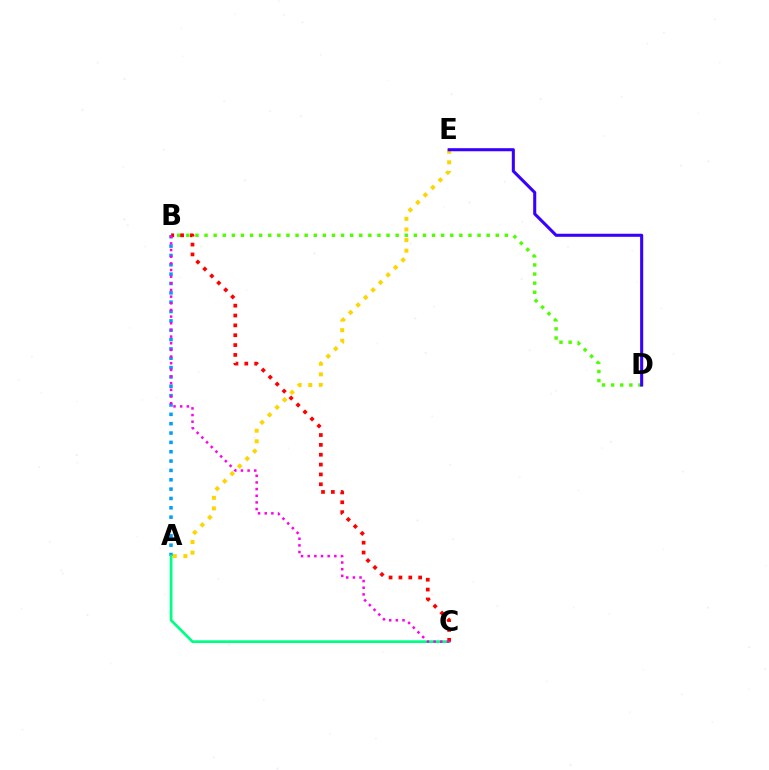{('B', 'D'): [{'color': '#4fff00', 'line_style': 'dotted', 'thickness': 2.47}], ('A', 'B'): [{'color': '#009eff', 'line_style': 'dotted', 'thickness': 2.54}], ('A', 'E'): [{'color': '#ffd500', 'line_style': 'dotted', 'thickness': 2.88}], ('A', 'C'): [{'color': '#00ff86', 'line_style': 'solid', 'thickness': 1.97}], ('D', 'E'): [{'color': '#3700ff', 'line_style': 'solid', 'thickness': 2.21}], ('B', 'C'): [{'color': '#ff0000', 'line_style': 'dotted', 'thickness': 2.68}, {'color': '#ff00ed', 'line_style': 'dotted', 'thickness': 1.81}]}